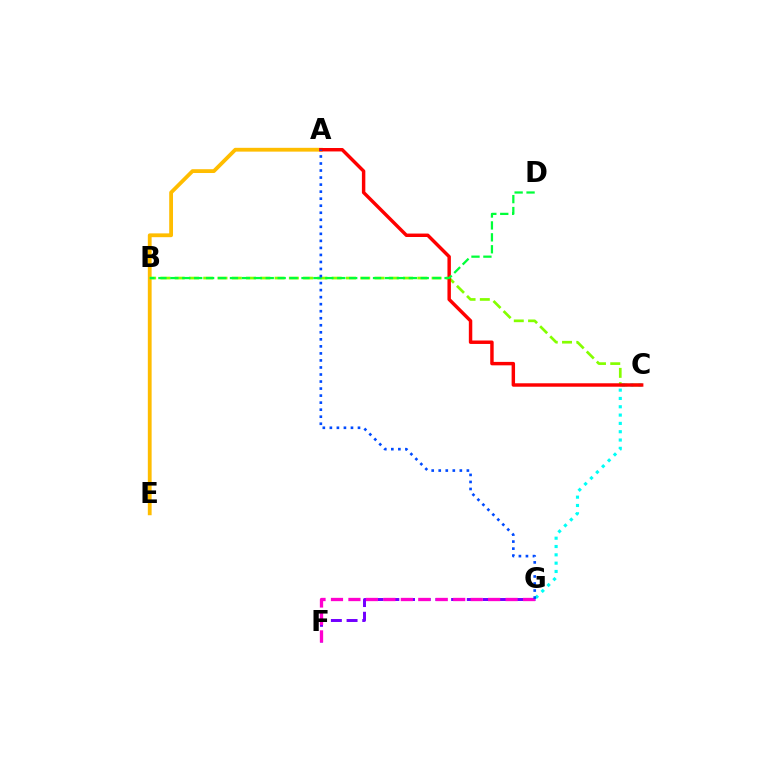{('A', 'E'): [{'color': '#ffbd00', 'line_style': 'solid', 'thickness': 2.74}], ('B', 'C'): [{'color': '#84ff00', 'line_style': 'dashed', 'thickness': 1.94}], ('C', 'G'): [{'color': '#00fff6', 'line_style': 'dotted', 'thickness': 2.26}], ('A', 'C'): [{'color': '#ff0000', 'line_style': 'solid', 'thickness': 2.48}], ('F', 'G'): [{'color': '#7200ff', 'line_style': 'dashed', 'thickness': 2.13}, {'color': '#ff00cf', 'line_style': 'dashed', 'thickness': 2.37}], ('B', 'D'): [{'color': '#00ff39', 'line_style': 'dashed', 'thickness': 1.62}], ('A', 'G'): [{'color': '#004bff', 'line_style': 'dotted', 'thickness': 1.91}]}